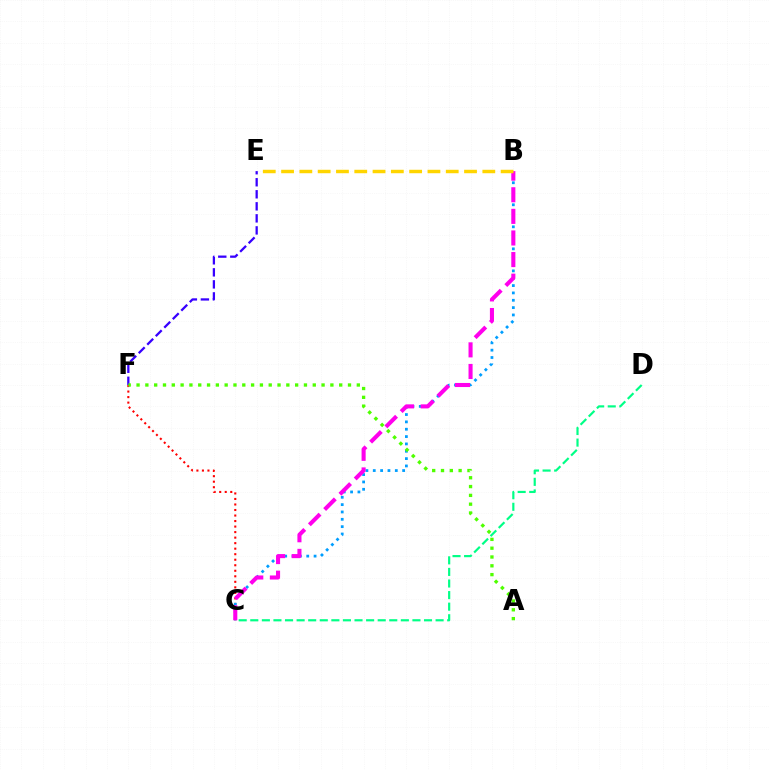{('C', 'F'): [{'color': '#ff0000', 'line_style': 'dotted', 'thickness': 1.5}], ('C', 'D'): [{'color': '#00ff86', 'line_style': 'dashed', 'thickness': 1.57}], ('B', 'C'): [{'color': '#009eff', 'line_style': 'dotted', 'thickness': 2.0}, {'color': '#ff00ed', 'line_style': 'dashed', 'thickness': 2.93}], ('E', 'F'): [{'color': '#3700ff', 'line_style': 'dashed', 'thickness': 1.63}], ('A', 'F'): [{'color': '#4fff00', 'line_style': 'dotted', 'thickness': 2.39}], ('B', 'E'): [{'color': '#ffd500', 'line_style': 'dashed', 'thickness': 2.49}]}